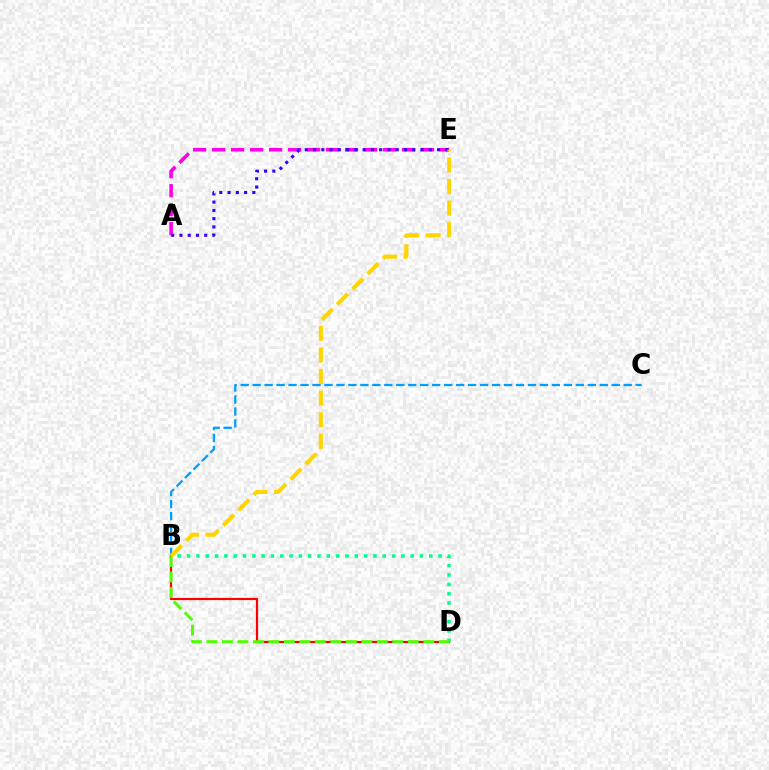{('B', 'D'): [{'color': '#ff0000', 'line_style': 'solid', 'thickness': 1.58}, {'color': '#00ff86', 'line_style': 'dotted', 'thickness': 2.53}, {'color': '#4fff00', 'line_style': 'dashed', 'thickness': 2.1}], ('A', 'E'): [{'color': '#ff00ed', 'line_style': 'dashed', 'thickness': 2.58}, {'color': '#3700ff', 'line_style': 'dotted', 'thickness': 2.25}], ('B', 'C'): [{'color': '#009eff', 'line_style': 'dashed', 'thickness': 1.63}], ('B', 'E'): [{'color': '#ffd500', 'line_style': 'dashed', 'thickness': 2.93}]}